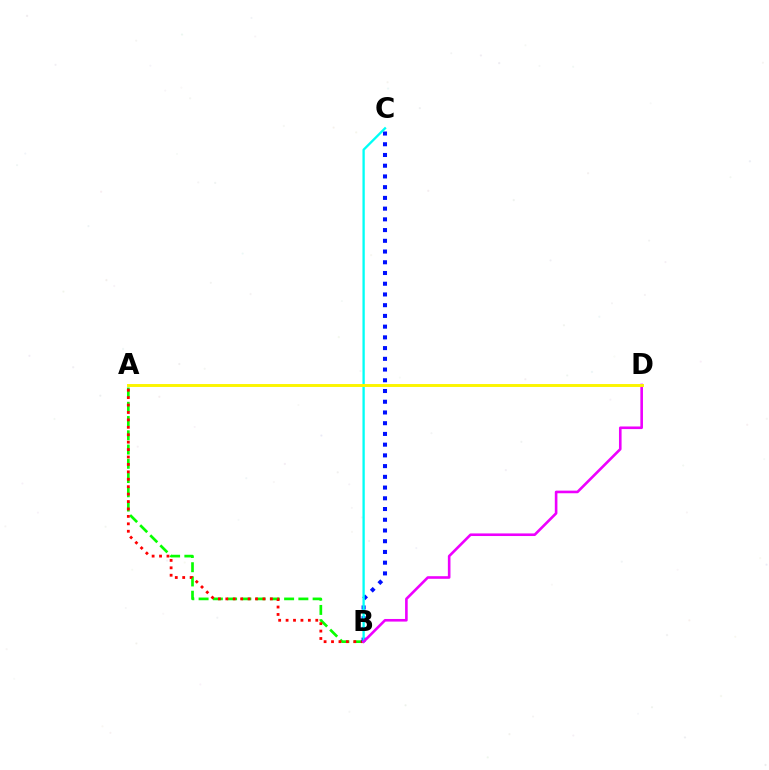{('A', 'B'): [{'color': '#08ff00', 'line_style': 'dashed', 'thickness': 1.94}, {'color': '#ff0000', 'line_style': 'dotted', 'thickness': 2.02}], ('B', 'C'): [{'color': '#0010ff', 'line_style': 'dotted', 'thickness': 2.91}, {'color': '#00fff6', 'line_style': 'solid', 'thickness': 1.67}], ('B', 'D'): [{'color': '#ee00ff', 'line_style': 'solid', 'thickness': 1.88}], ('A', 'D'): [{'color': '#fcf500', 'line_style': 'solid', 'thickness': 2.11}]}